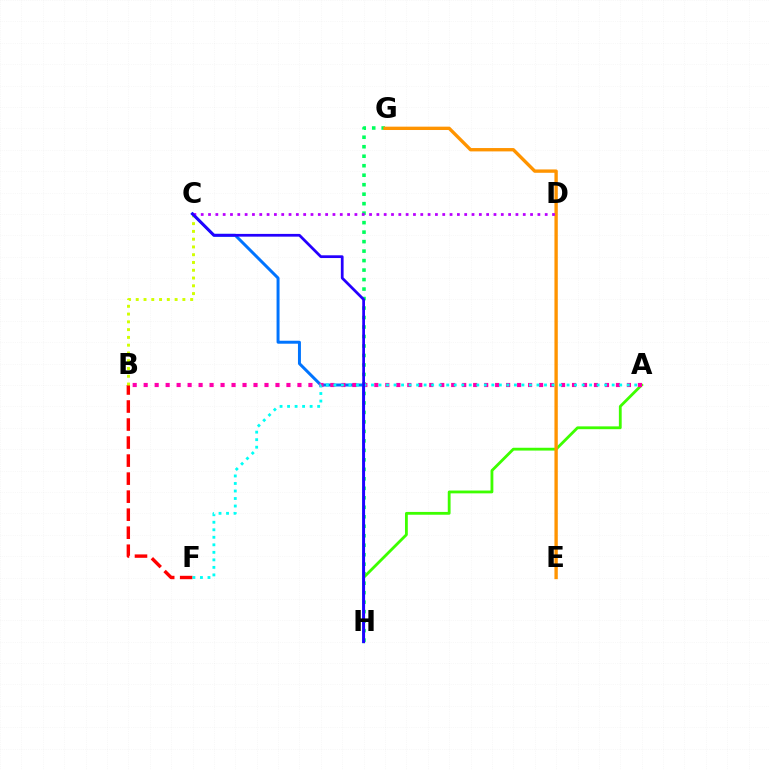{('B', 'F'): [{'color': '#ff0000', 'line_style': 'dashed', 'thickness': 2.45}], ('G', 'H'): [{'color': '#00ff5c', 'line_style': 'dotted', 'thickness': 2.58}], ('B', 'C'): [{'color': '#d1ff00', 'line_style': 'dotted', 'thickness': 2.11}], ('A', 'H'): [{'color': '#3dff00', 'line_style': 'solid', 'thickness': 2.02}], ('C', 'H'): [{'color': '#0074ff', 'line_style': 'solid', 'thickness': 2.14}, {'color': '#2500ff', 'line_style': 'solid', 'thickness': 1.98}], ('A', 'B'): [{'color': '#ff00ac', 'line_style': 'dotted', 'thickness': 2.98}], ('E', 'G'): [{'color': '#ff9400', 'line_style': 'solid', 'thickness': 2.41}], ('C', 'D'): [{'color': '#b900ff', 'line_style': 'dotted', 'thickness': 1.99}], ('A', 'F'): [{'color': '#00fff6', 'line_style': 'dotted', 'thickness': 2.04}]}